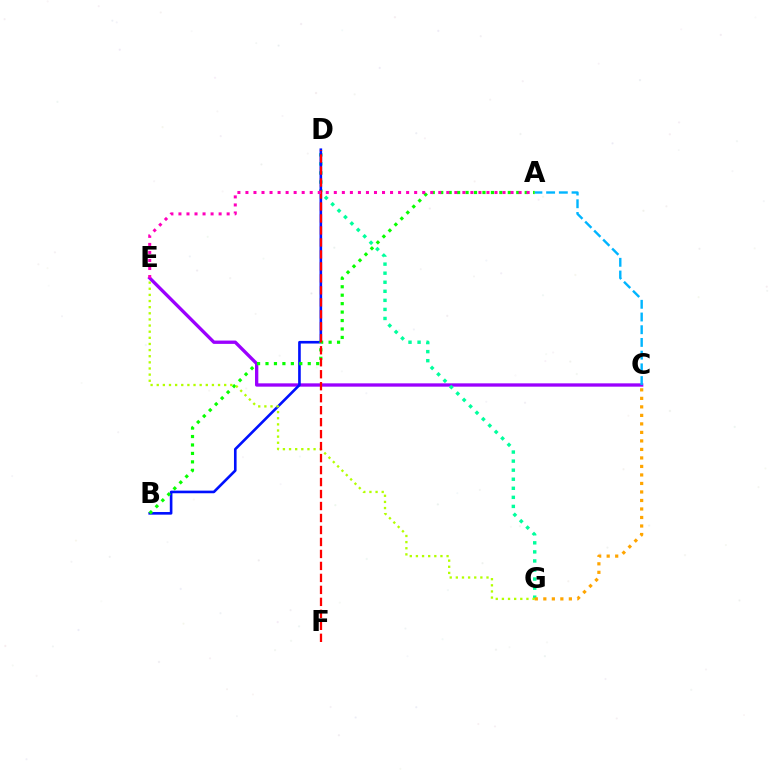{('C', 'E'): [{'color': '#9b00ff', 'line_style': 'solid', 'thickness': 2.39}], ('A', 'C'): [{'color': '#00b5ff', 'line_style': 'dashed', 'thickness': 1.73}], ('D', 'G'): [{'color': '#00ff9d', 'line_style': 'dotted', 'thickness': 2.46}], ('B', 'D'): [{'color': '#0010ff', 'line_style': 'solid', 'thickness': 1.89}], ('A', 'B'): [{'color': '#08ff00', 'line_style': 'dotted', 'thickness': 2.3}], ('E', 'G'): [{'color': '#b3ff00', 'line_style': 'dotted', 'thickness': 1.67}], ('C', 'G'): [{'color': '#ffa500', 'line_style': 'dotted', 'thickness': 2.31}], ('D', 'F'): [{'color': '#ff0000', 'line_style': 'dashed', 'thickness': 1.63}], ('A', 'E'): [{'color': '#ff00bd', 'line_style': 'dotted', 'thickness': 2.18}]}